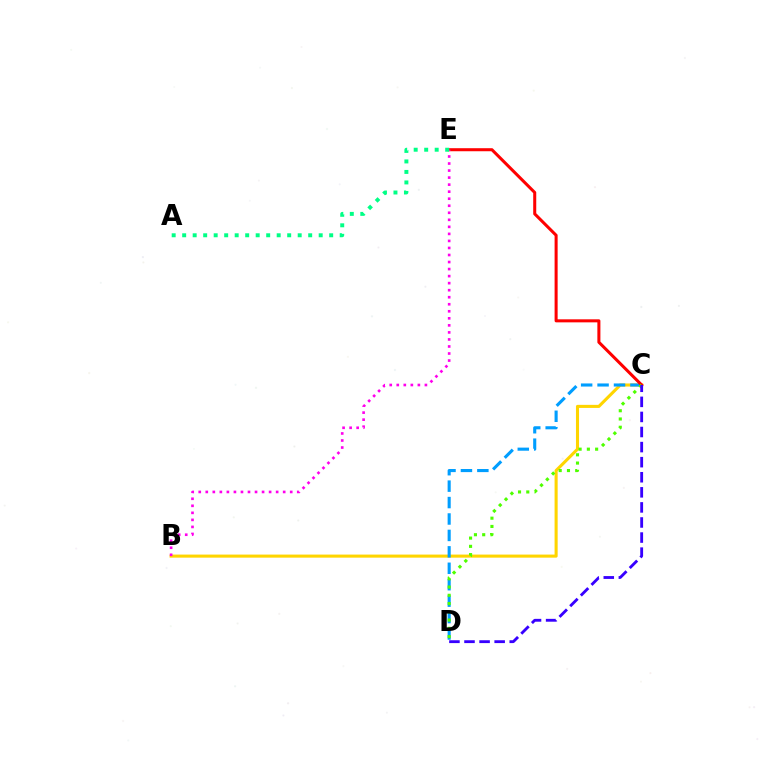{('B', 'C'): [{'color': '#ffd500', 'line_style': 'solid', 'thickness': 2.22}], ('C', 'D'): [{'color': '#009eff', 'line_style': 'dashed', 'thickness': 2.23}, {'color': '#4fff00', 'line_style': 'dotted', 'thickness': 2.24}, {'color': '#3700ff', 'line_style': 'dashed', 'thickness': 2.05}], ('C', 'E'): [{'color': '#ff0000', 'line_style': 'solid', 'thickness': 2.19}], ('B', 'E'): [{'color': '#ff00ed', 'line_style': 'dotted', 'thickness': 1.91}], ('A', 'E'): [{'color': '#00ff86', 'line_style': 'dotted', 'thickness': 2.85}]}